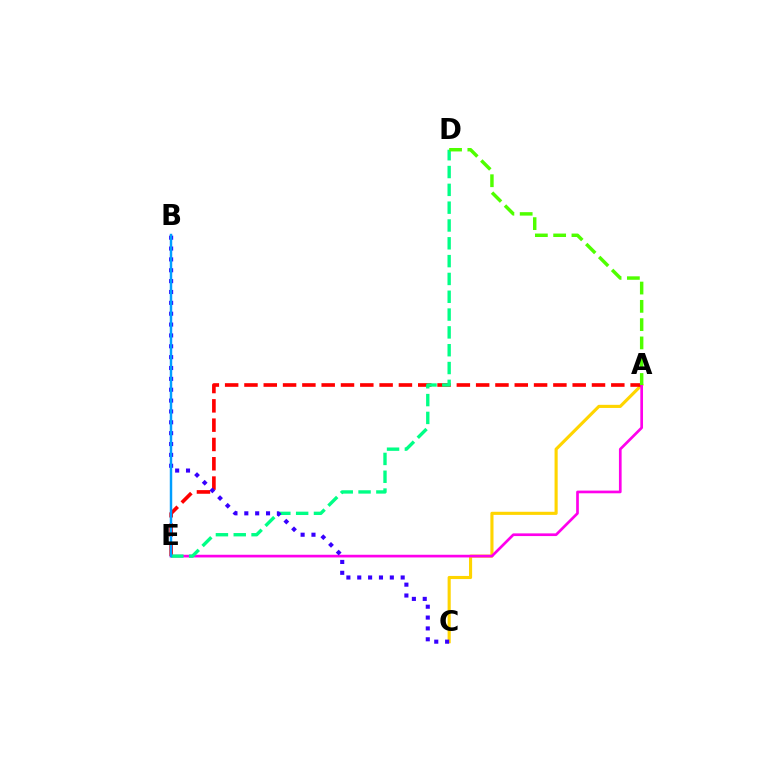{('A', 'C'): [{'color': '#ffd500', 'line_style': 'solid', 'thickness': 2.25}], ('A', 'E'): [{'color': '#ff0000', 'line_style': 'dashed', 'thickness': 2.62}, {'color': '#ff00ed', 'line_style': 'solid', 'thickness': 1.94}], ('D', 'E'): [{'color': '#00ff86', 'line_style': 'dashed', 'thickness': 2.42}], ('B', 'C'): [{'color': '#3700ff', 'line_style': 'dotted', 'thickness': 2.95}], ('A', 'D'): [{'color': '#4fff00', 'line_style': 'dashed', 'thickness': 2.48}], ('B', 'E'): [{'color': '#009eff', 'line_style': 'solid', 'thickness': 1.77}]}